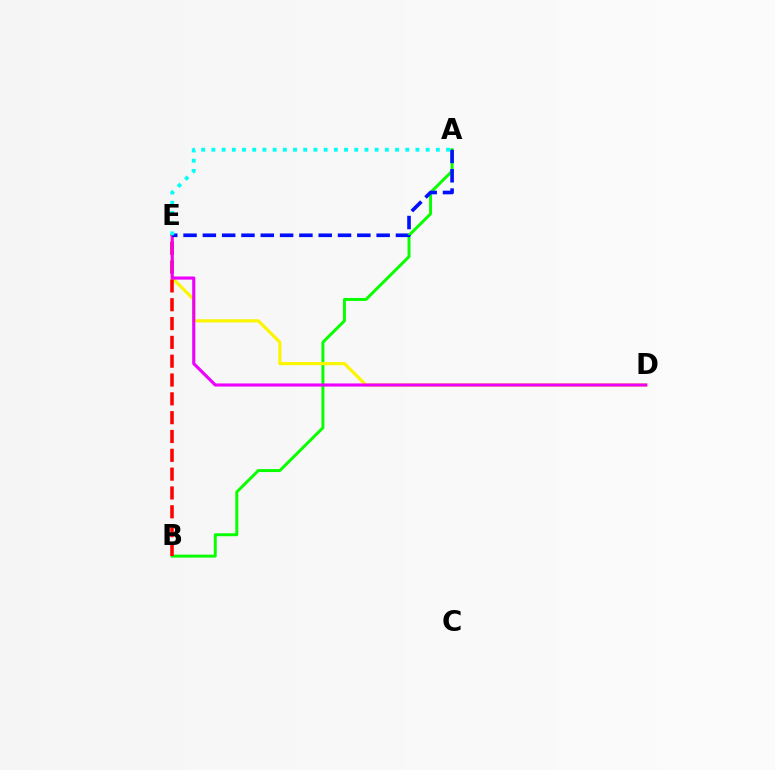{('A', 'B'): [{'color': '#08ff00', 'line_style': 'solid', 'thickness': 2.13}], ('D', 'E'): [{'color': '#fcf500', 'line_style': 'solid', 'thickness': 2.27}, {'color': '#ee00ff', 'line_style': 'solid', 'thickness': 2.24}], ('B', 'E'): [{'color': '#ff0000', 'line_style': 'dashed', 'thickness': 2.56}], ('A', 'E'): [{'color': '#0010ff', 'line_style': 'dashed', 'thickness': 2.62}, {'color': '#00fff6', 'line_style': 'dotted', 'thickness': 2.77}]}